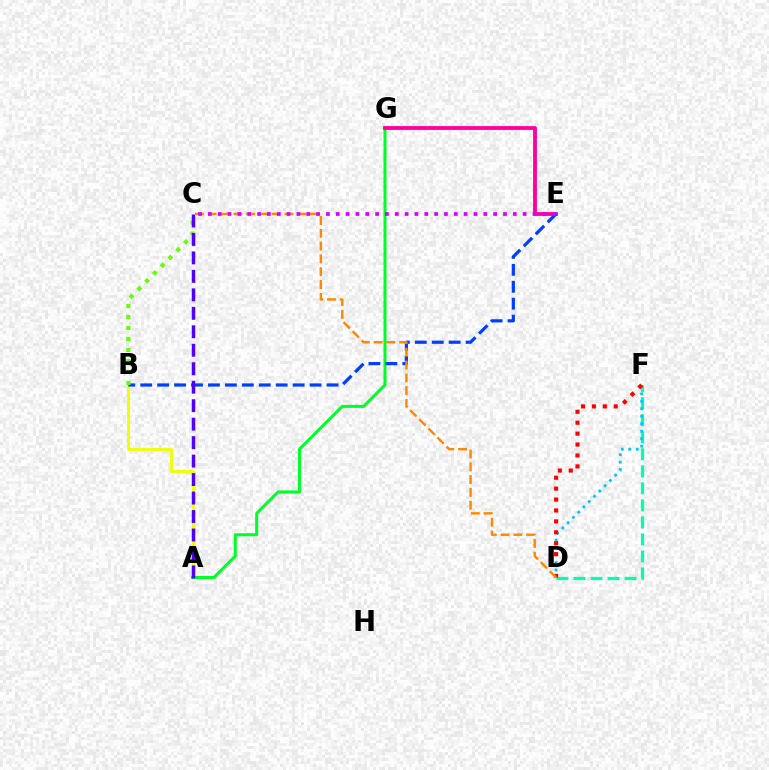{('A', 'B'): [{'color': '#eeff00', 'line_style': 'solid', 'thickness': 2.04}], ('A', 'G'): [{'color': '#00ff27', 'line_style': 'solid', 'thickness': 2.18}], ('E', 'G'): [{'color': '#ff00a0', 'line_style': 'solid', 'thickness': 2.76}], ('B', 'E'): [{'color': '#003fff', 'line_style': 'dashed', 'thickness': 2.3}], ('B', 'C'): [{'color': '#66ff00', 'line_style': 'dotted', 'thickness': 2.99}], ('D', 'F'): [{'color': '#00ffaf', 'line_style': 'dashed', 'thickness': 2.31}, {'color': '#00c7ff', 'line_style': 'dotted', 'thickness': 2.03}, {'color': '#ff0000', 'line_style': 'dotted', 'thickness': 2.96}], ('C', 'D'): [{'color': '#ff8800', 'line_style': 'dashed', 'thickness': 1.74}], ('C', 'E'): [{'color': '#d600ff', 'line_style': 'dotted', 'thickness': 2.67}], ('A', 'C'): [{'color': '#4f00ff', 'line_style': 'dashed', 'thickness': 2.51}]}